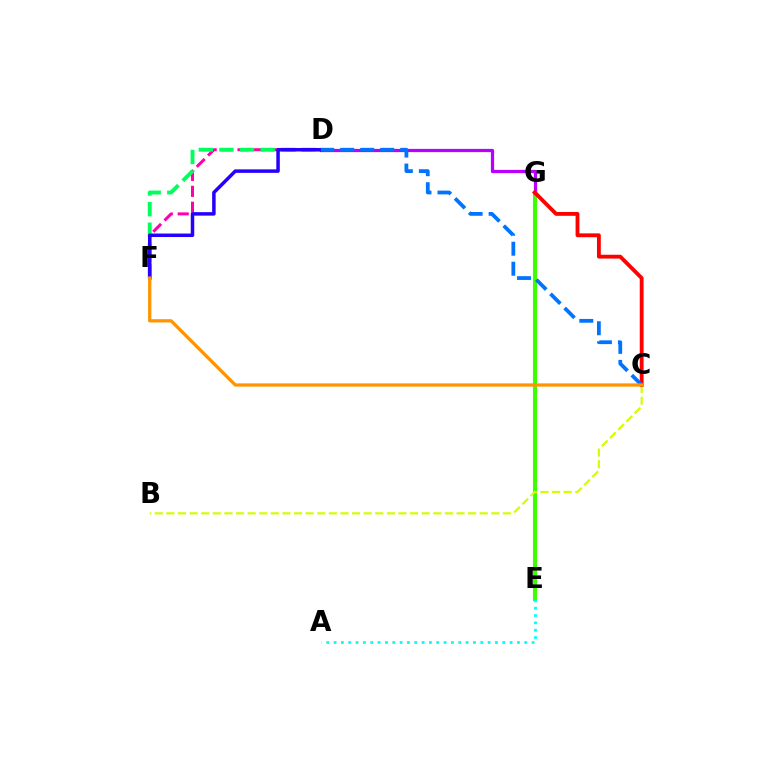{('D', 'F'): [{'color': '#ff00ac', 'line_style': 'dashed', 'thickness': 2.16}, {'color': '#00ff5c', 'line_style': 'dashed', 'thickness': 2.8}, {'color': '#2500ff', 'line_style': 'solid', 'thickness': 2.51}], ('E', 'G'): [{'color': '#3dff00', 'line_style': 'solid', 'thickness': 2.96}], ('D', 'G'): [{'color': '#b900ff', 'line_style': 'solid', 'thickness': 2.33}], ('B', 'C'): [{'color': '#d1ff00', 'line_style': 'dashed', 'thickness': 1.58}], ('C', 'G'): [{'color': '#ff0000', 'line_style': 'solid', 'thickness': 2.76}], ('A', 'E'): [{'color': '#00fff6', 'line_style': 'dotted', 'thickness': 1.99}], ('C', 'D'): [{'color': '#0074ff', 'line_style': 'dashed', 'thickness': 2.72}], ('C', 'F'): [{'color': '#ff9400', 'line_style': 'solid', 'thickness': 2.35}]}